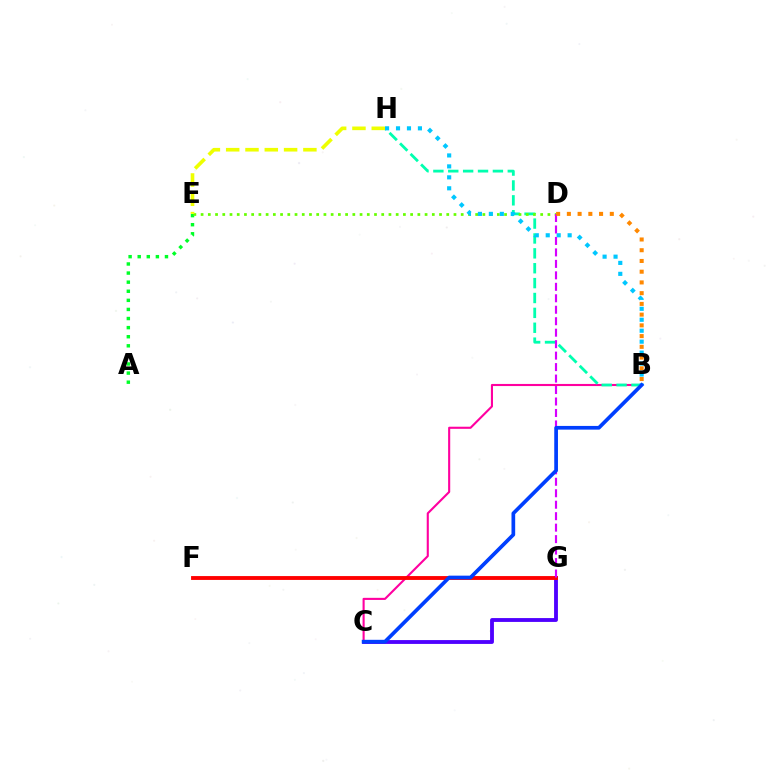{('B', 'C'): [{'color': '#ff00a0', 'line_style': 'solid', 'thickness': 1.52}, {'color': '#003fff', 'line_style': 'solid', 'thickness': 2.66}], ('B', 'H'): [{'color': '#00ffaf', 'line_style': 'dashed', 'thickness': 2.02}, {'color': '#00c7ff', 'line_style': 'dotted', 'thickness': 2.98}], ('C', 'G'): [{'color': '#4f00ff', 'line_style': 'solid', 'thickness': 2.77}], ('A', 'E'): [{'color': '#00ff27', 'line_style': 'dotted', 'thickness': 2.47}], ('D', 'E'): [{'color': '#66ff00', 'line_style': 'dotted', 'thickness': 1.96}], ('F', 'G'): [{'color': '#ff0000', 'line_style': 'solid', 'thickness': 2.78}], ('E', 'H'): [{'color': '#eeff00', 'line_style': 'dashed', 'thickness': 2.62}], ('D', 'G'): [{'color': '#d600ff', 'line_style': 'dashed', 'thickness': 1.56}], ('B', 'D'): [{'color': '#ff8800', 'line_style': 'dotted', 'thickness': 2.92}]}